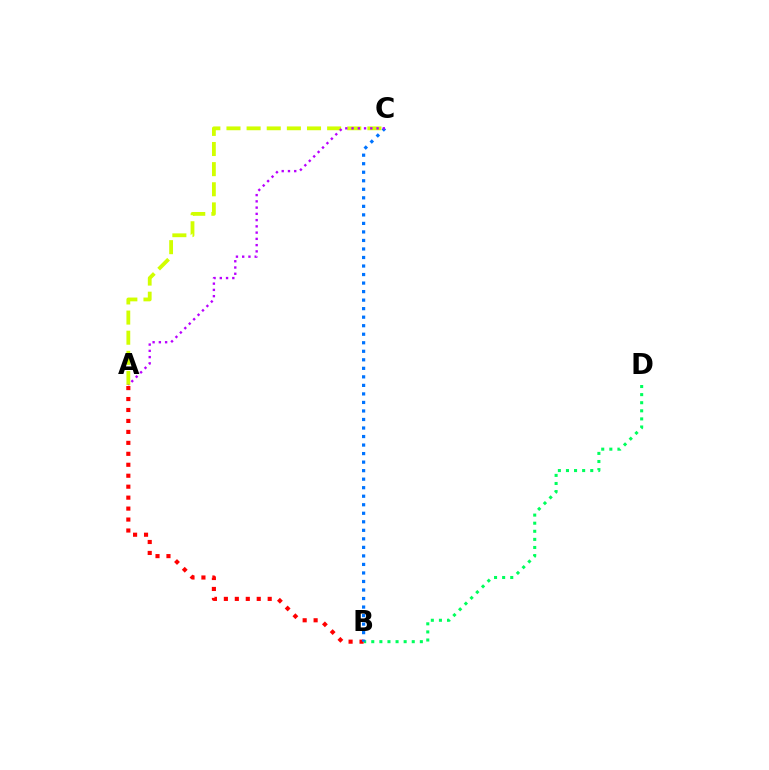{('B', 'D'): [{'color': '#00ff5c', 'line_style': 'dotted', 'thickness': 2.2}], ('A', 'C'): [{'color': '#d1ff00', 'line_style': 'dashed', 'thickness': 2.74}, {'color': '#b900ff', 'line_style': 'dotted', 'thickness': 1.7}], ('A', 'B'): [{'color': '#ff0000', 'line_style': 'dotted', 'thickness': 2.98}], ('B', 'C'): [{'color': '#0074ff', 'line_style': 'dotted', 'thickness': 2.32}]}